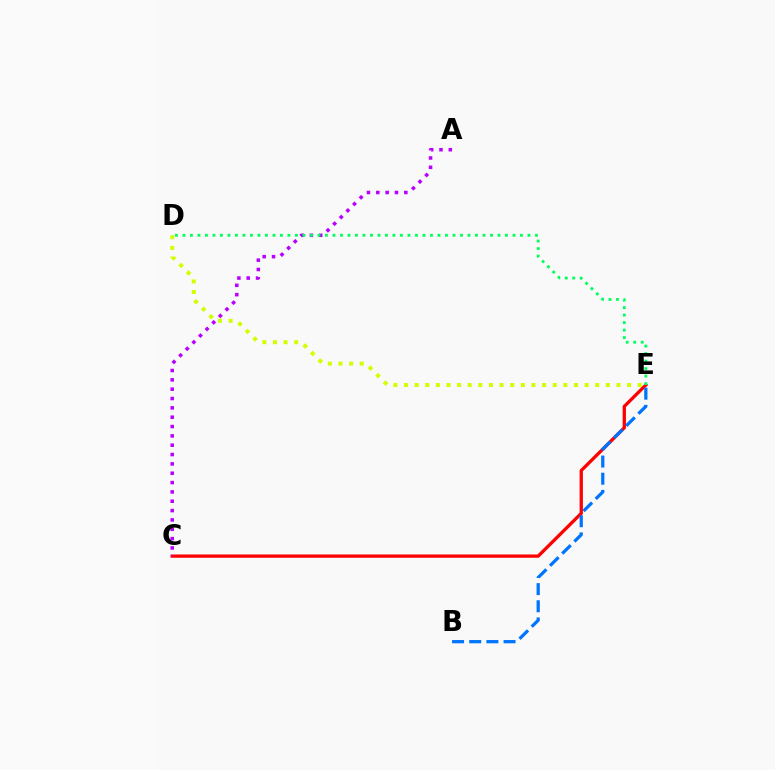{('C', 'E'): [{'color': '#ff0000', 'line_style': 'solid', 'thickness': 2.37}], ('B', 'E'): [{'color': '#0074ff', 'line_style': 'dashed', 'thickness': 2.33}], ('A', 'C'): [{'color': '#b900ff', 'line_style': 'dotted', 'thickness': 2.54}], ('D', 'E'): [{'color': '#00ff5c', 'line_style': 'dotted', 'thickness': 2.04}, {'color': '#d1ff00', 'line_style': 'dotted', 'thickness': 2.89}]}